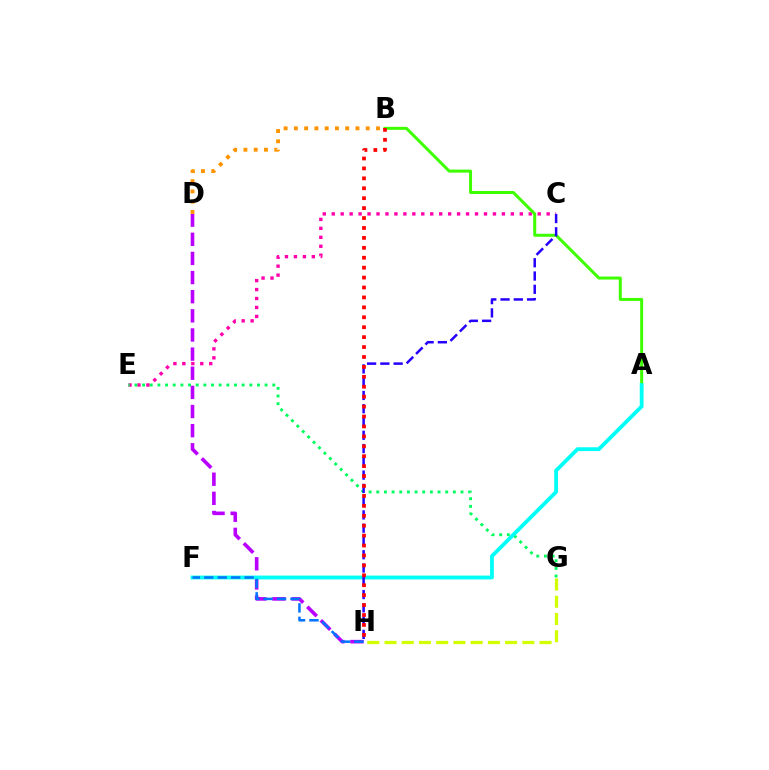{('C', 'E'): [{'color': '#ff00ac', 'line_style': 'dotted', 'thickness': 2.43}], ('A', 'B'): [{'color': '#3dff00', 'line_style': 'solid', 'thickness': 2.16}], ('E', 'G'): [{'color': '#00ff5c', 'line_style': 'dotted', 'thickness': 2.08}], ('D', 'H'): [{'color': '#b900ff', 'line_style': 'dashed', 'thickness': 2.6}], ('A', 'F'): [{'color': '#00fff6', 'line_style': 'solid', 'thickness': 2.76}], ('C', 'H'): [{'color': '#2500ff', 'line_style': 'dashed', 'thickness': 1.8}], ('B', 'H'): [{'color': '#ff0000', 'line_style': 'dotted', 'thickness': 2.7}], ('F', 'H'): [{'color': '#0074ff', 'line_style': 'dashed', 'thickness': 1.83}], ('G', 'H'): [{'color': '#d1ff00', 'line_style': 'dashed', 'thickness': 2.34}], ('B', 'D'): [{'color': '#ff9400', 'line_style': 'dotted', 'thickness': 2.79}]}